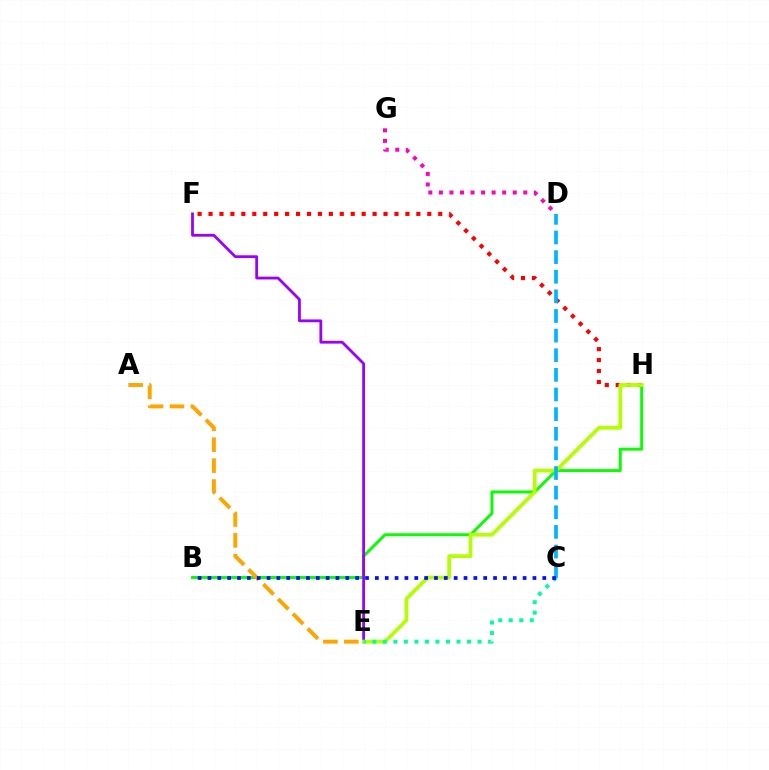{('F', 'H'): [{'color': '#ff0000', 'line_style': 'dotted', 'thickness': 2.97}], ('B', 'H'): [{'color': '#08ff00', 'line_style': 'solid', 'thickness': 2.12}], ('D', 'G'): [{'color': '#ff00bd', 'line_style': 'dotted', 'thickness': 2.87}], ('E', 'F'): [{'color': '#9b00ff', 'line_style': 'solid', 'thickness': 2.01}], ('E', 'H'): [{'color': '#b3ff00', 'line_style': 'solid', 'thickness': 2.69}], ('C', 'E'): [{'color': '#00ff9d', 'line_style': 'dotted', 'thickness': 2.86}], ('C', 'D'): [{'color': '#00b5ff', 'line_style': 'dashed', 'thickness': 2.67}], ('A', 'E'): [{'color': '#ffa500', 'line_style': 'dashed', 'thickness': 2.84}], ('B', 'C'): [{'color': '#0010ff', 'line_style': 'dotted', 'thickness': 2.68}]}